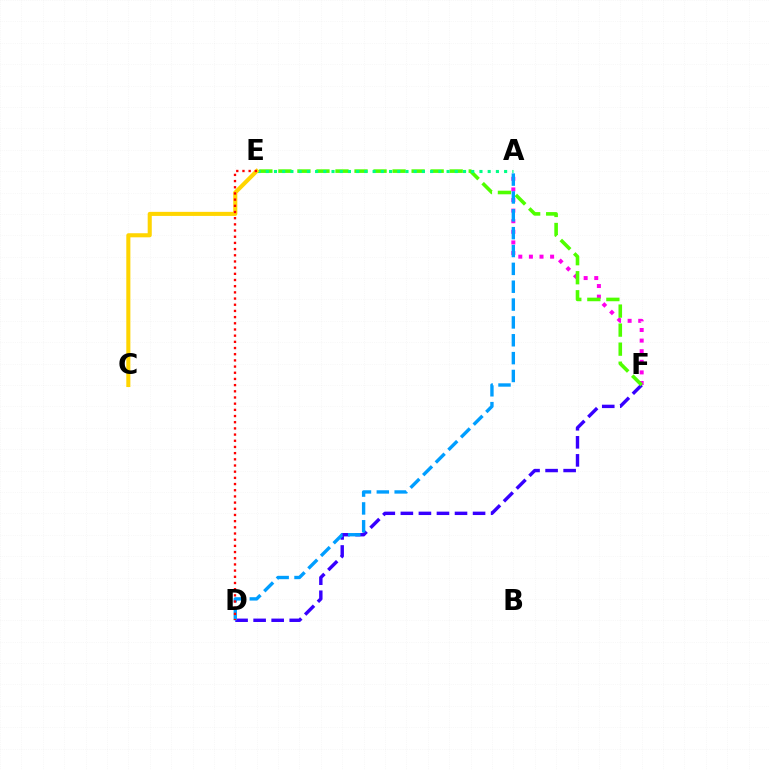{('D', 'F'): [{'color': '#3700ff', 'line_style': 'dashed', 'thickness': 2.45}], ('A', 'F'): [{'color': '#ff00ed', 'line_style': 'dotted', 'thickness': 2.88}], ('E', 'F'): [{'color': '#4fff00', 'line_style': 'dashed', 'thickness': 2.59}], ('A', 'E'): [{'color': '#00ff86', 'line_style': 'dotted', 'thickness': 2.23}], ('C', 'E'): [{'color': '#ffd500', 'line_style': 'solid', 'thickness': 2.94}], ('A', 'D'): [{'color': '#009eff', 'line_style': 'dashed', 'thickness': 2.43}], ('D', 'E'): [{'color': '#ff0000', 'line_style': 'dotted', 'thickness': 1.68}]}